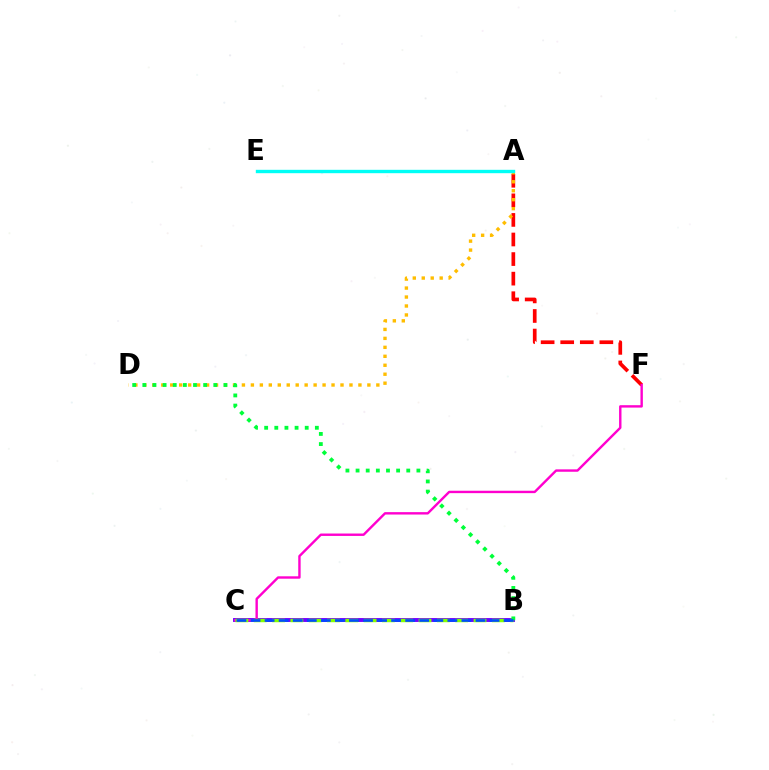{('A', 'F'): [{'color': '#ff0000', 'line_style': 'dashed', 'thickness': 2.66}], ('B', 'C'): [{'color': '#7200ff', 'line_style': 'solid', 'thickness': 2.81}, {'color': '#84ff00', 'line_style': 'dashed', 'thickness': 2.49}, {'color': '#004bff', 'line_style': 'dashed', 'thickness': 1.91}], ('C', 'F'): [{'color': '#ff00cf', 'line_style': 'solid', 'thickness': 1.73}], ('A', 'D'): [{'color': '#ffbd00', 'line_style': 'dotted', 'thickness': 2.43}], ('B', 'D'): [{'color': '#00ff39', 'line_style': 'dotted', 'thickness': 2.75}], ('A', 'E'): [{'color': '#00fff6', 'line_style': 'solid', 'thickness': 2.43}]}